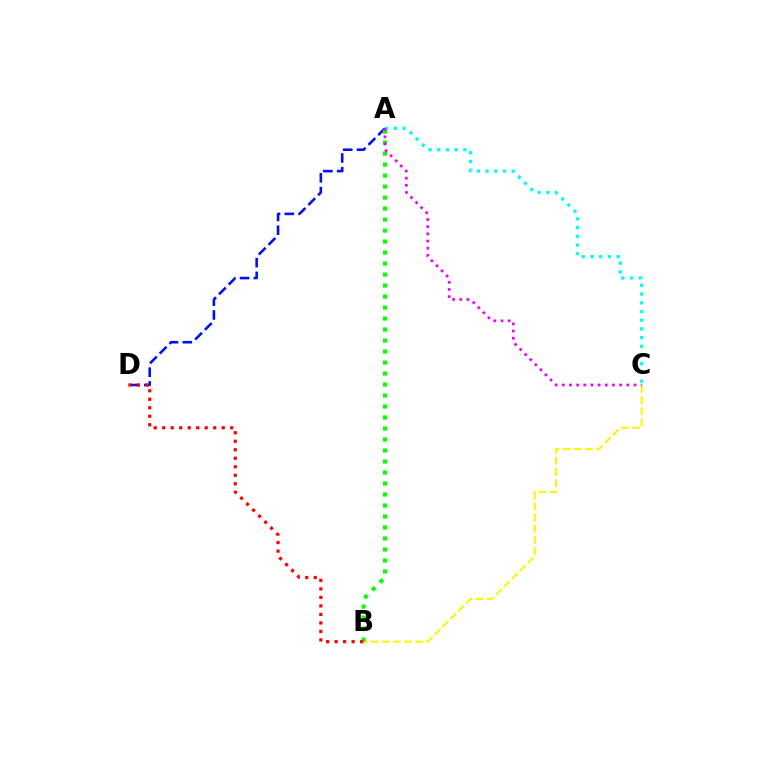{('A', 'D'): [{'color': '#0010ff', 'line_style': 'dashed', 'thickness': 1.87}], ('A', 'C'): [{'color': '#00fff6', 'line_style': 'dotted', 'thickness': 2.37}, {'color': '#ee00ff', 'line_style': 'dotted', 'thickness': 1.95}], ('B', 'C'): [{'color': '#fcf500', 'line_style': 'dashed', 'thickness': 1.51}], ('A', 'B'): [{'color': '#08ff00', 'line_style': 'dotted', 'thickness': 2.99}], ('B', 'D'): [{'color': '#ff0000', 'line_style': 'dotted', 'thickness': 2.31}]}